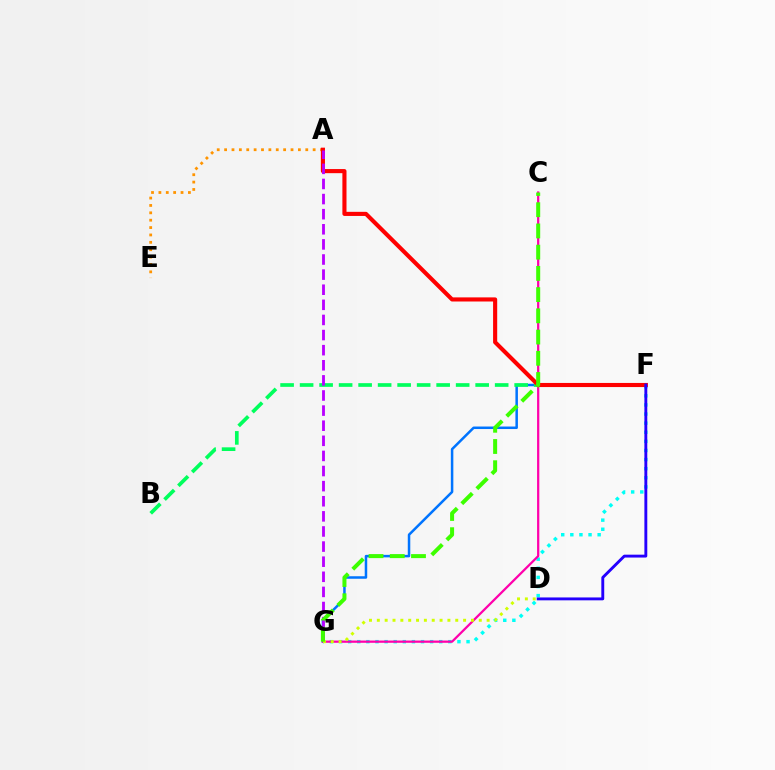{('A', 'E'): [{'color': '#ff9400', 'line_style': 'dotted', 'thickness': 2.0}], ('F', 'G'): [{'color': '#00fff6', 'line_style': 'dotted', 'thickness': 2.47}, {'color': '#0074ff', 'line_style': 'solid', 'thickness': 1.81}], ('B', 'F'): [{'color': '#00ff5c', 'line_style': 'dashed', 'thickness': 2.65}], ('C', 'G'): [{'color': '#ff00ac', 'line_style': 'solid', 'thickness': 1.62}, {'color': '#3dff00', 'line_style': 'dashed', 'thickness': 2.88}], ('A', 'F'): [{'color': '#ff0000', 'line_style': 'solid', 'thickness': 2.96}], ('A', 'G'): [{'color': '#b900ff', 'line_style': 'dashed', 'thickness': 2.05}], ('D', 'G'): [{'color': '#d1ff00', 'line_style': 'dotted', 'thickness': 2.13}], ('D', 'F'): [{'color': '#2500ff', 'line_style': 'solid', 'thickness': 2.08}]}